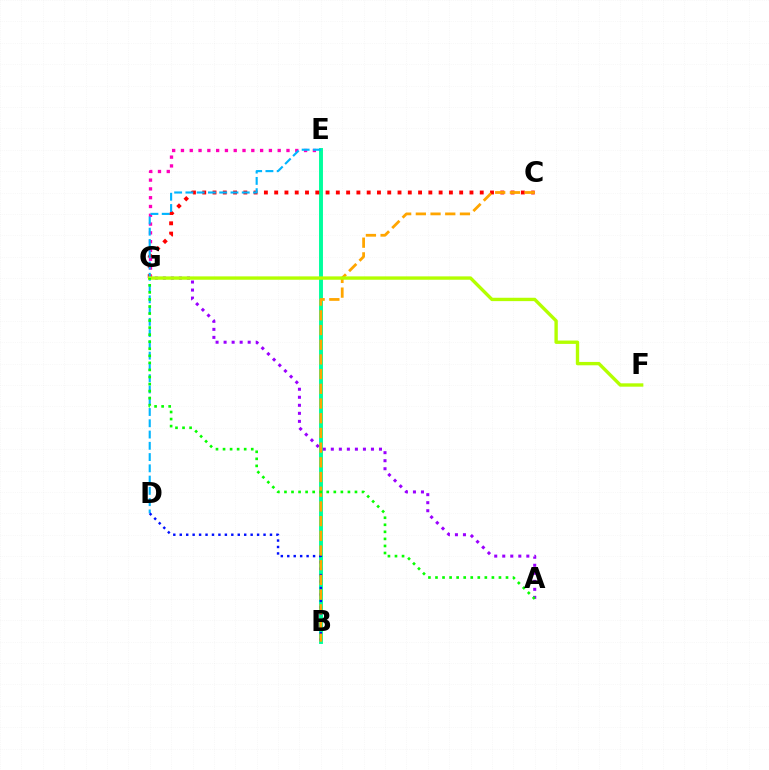{('B', 'E'): [{'color': '#00ff9d', 'line_style': 'solid', 'thickness': 2.83}], ('C', 'G'): [{'color': '#ff0000', 'line_style': 'dotted', 'thickness': 2.79}], ('E', 'G'): [{'color': '#ff00bd', 'line_style': 'dotted', 'thickness': 2.39}], ('D', 'E'): [{'color': '#00b5ff', 'line_style': 'dashed', 'thickness': 1.53}], ('A', 'G'): [{'color': '#9b00ff', 'line_style': 'dotted', 'thickness': 2.18}, {'color': '#08ff00', 'line_style': 'dotted', 'thickness': 1.92}], ('B', 'D'): [{'color': '#0010ff', 'line_style': 'dotted', 'thickness': 1.75}], ('B', 'C'): [{'color': '#ffa500', 'line_style': 'dashed', 'thickness': 2.0}], ('F', 'G'): [{'color': '#b3ff00', 'line_style': 'solid', 'thickness': 2.42}]}